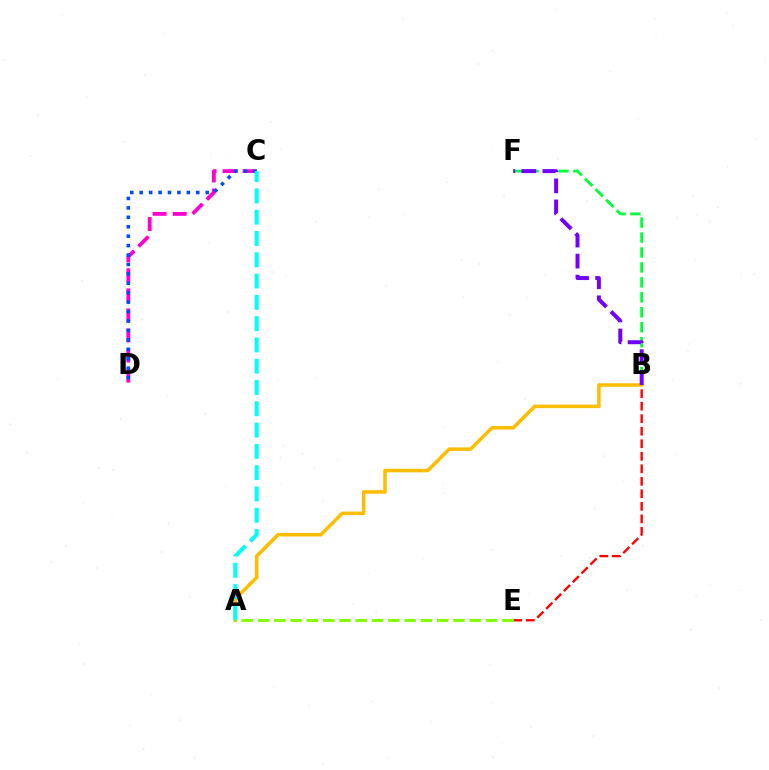{('C', 'D'): [{'color': '#ff00cf', 'line_style': 'dashed', 'thickness': 2.72}, {'color': '#004bff', 'line_style': 'dotted', 'thickness': 2.56}], ('B', 'E'): [{'color': '#ff0000', 'line_style': 'dashed', 'thickness': 1.7}], ('A', 'B'): [{'color': '#ffbd00', 'line_style': 'solid', 'thickness': 2.55}], ('B', 'F'): [{'color': '#00ff39', 'line_style': 'dashed', 'thickness': 2.03}, {'color': '#7200ff', 'line_style': 'dashed', 'thickness': 2.86}], ('A', 'C'): [{'color': '#00fff6', 'line_style': 'dashed', 'thickness': 2.89}], ('A', 'E'): [{'color': '#84ff00', 'line_style': 'dashed', 'thickness': 2.21}]}